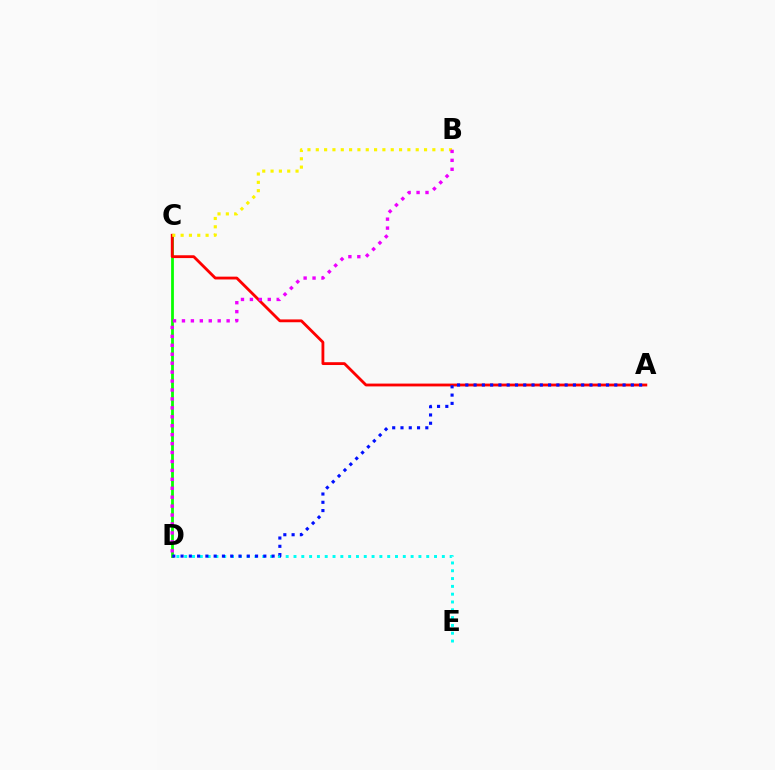{('C', 'D'): [{'color': '#08ff00', 'line_style': 'solid', 'thickness': 2.0}], ('D', 'E'): [{'color': '#00fff6', 'line_style': 'dotted', 'thickness': 2.12}], ('A', 'C'): [{'color': '#ff0000', 'line_style': 'solid', 'thickness': 2.03}], ('B', 'C'): [{'color': '#fcf500', 'line_style': 'dotted', 'thickness': 2.26}], ('B', 'D'): [{'color': '#ee00ff', 'line_style': 'dotted', 'thickness': 2.43}], ('A', 'D'): [{'color': '#0010ff', 'line_style': 'dotted', 'thickness': 2.25}]}